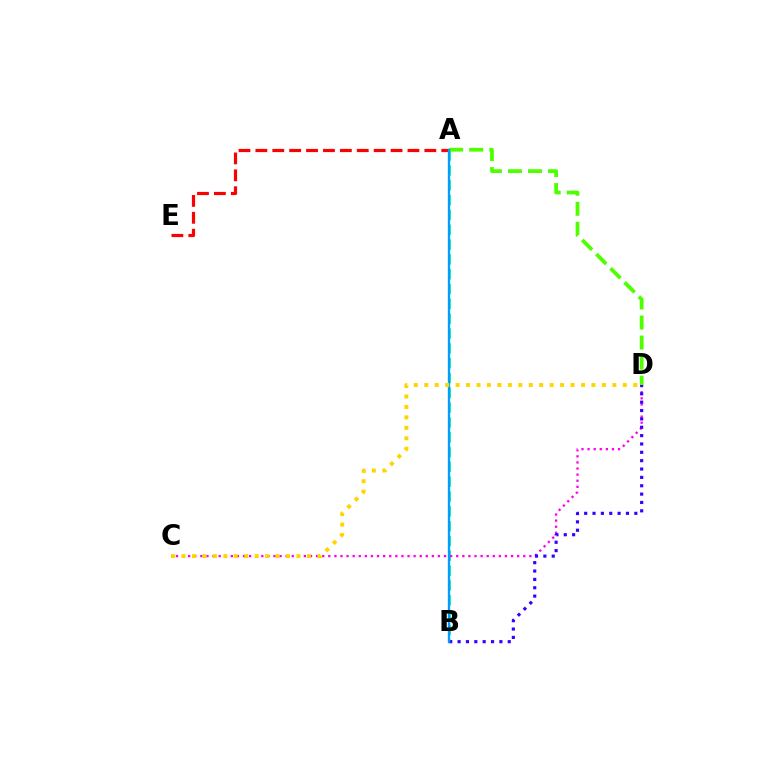{('A', 'B'): [{'color': '#00ff86', 'line_style': 'dashed', 'thickness': 2.01}, {'color': '#009eff', 'line_style': 'solid', 'thickness': 1.68}], ('C', 'D'): [{'color': '#ff00ed', 'line_style': 'dotted', 'thickness': 1.66}, {'color': '#ffd500', 'line_style': 'dotted', 'thickness': 2.84}], ('B', 'D'): [{'color': '#3700ff', 'line_style': 'dotted', 'thickness': 2.27}], ('A', 'E'): [{'color': '#ff0000', 'line_style': 'dashed', 'thickness': 2.3}], ('A', 'D'): [{'color': '#4fff00', 'line_style': 'dashed', 'thickness': 2.72}]}